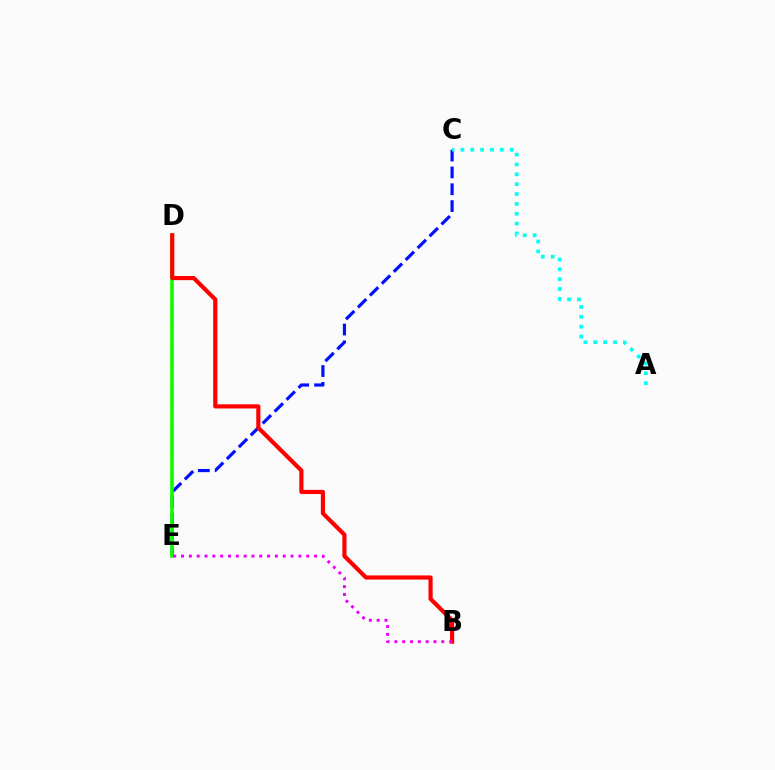{('D', 'E'): [{'color': '#fcf500', 'line_style': 'dotted', 'thickness': 2.69}, {'color': '#08ff00', 'line_style': 'solid', 'thickness': 2.55}], ('C', 'E'): [{'color': '#0010ff', 'line_style': 'dashed', 'thickness': 2.29}], ('B', 'D'): [{'color': '#ff0000', 'line_style': 'solid', 'thickness': 2.99}], ('A', 'C'): [{'color': '#00fff6', 'line_style': 'dotted', 'thickness': 2.68}], ('B', 'E'): [{'color': '#ee00ff', 'line_style': 'dotted', 'thickness': 2.12}]}